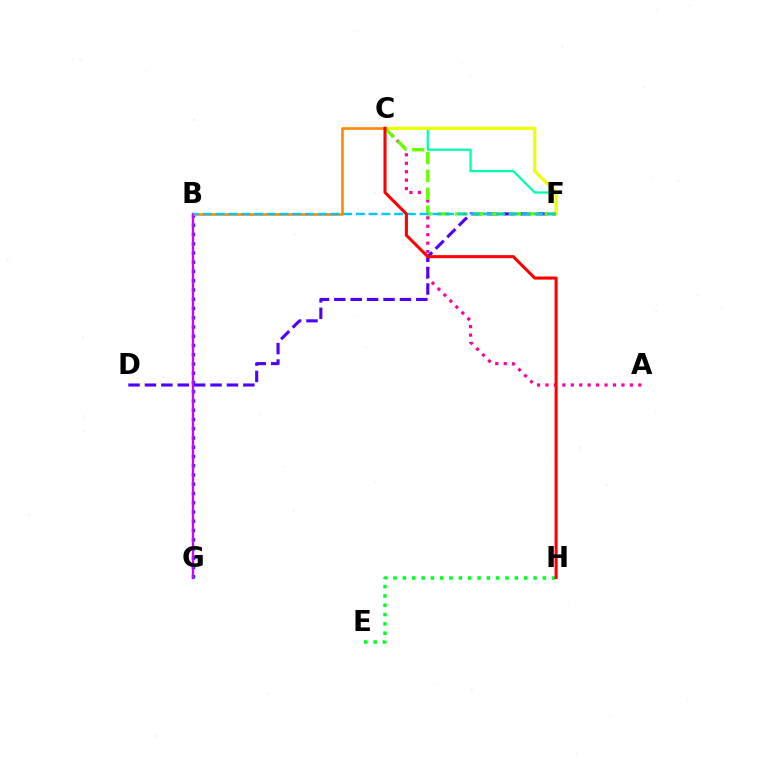{('A', 'C'): [{'color': '#ff00a0', 'line_style': 'dotted', 'thickness': 2.29}], ('C', 'F'): [{'color': '#00ffaf', 'line_style': 'solid', 'thickness': 1.62}, {'color': '#eeff00', 'line_style': 'solid', 'thickness': 2.26}, {'color': '#66ff00', 'line_style': 'dashed', 'thickness': 2.43}], ('E', 'H'): [{'color': '#00ff27', 'line_style': 'dotted', 'thickness': 2.54}], ('D', 'F'): [{'color': '#4f00ff', 'line_style': 'dashed', 'thickness': 2.23}], ('B', 'G'): [{'color': '#003fff', 'line_style': 'dotted', 'thickness': 2.51}, {'color': '#d600ff', 'line_style': 'solid', 'thickness': 1.71}], ('B', 'C'): [{'color': '#ff8800', 'line_style': 'solid', 'thickness': 1.87}], ('B', 'F'): [{'color': '#00c7ff', 'line_style': 'dashed', 'thickness': 1.73}], ('C', 'H'): [{'color': '#ff0000', 'line_style': 'solid', 'thickness': 2.21}]}